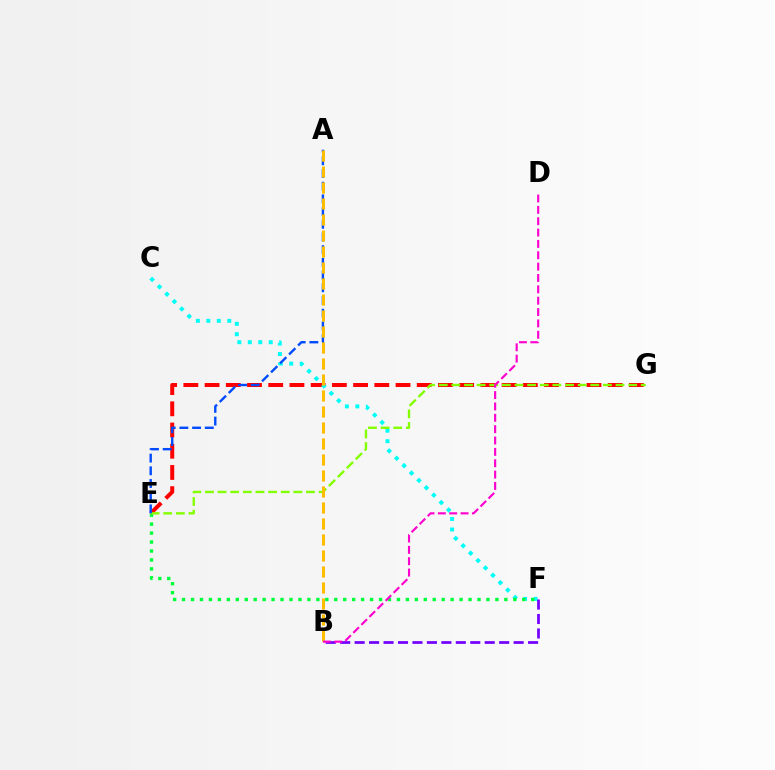{('E', 'G'): [{'color': '#ff0000', 'line_style': 'dashed', 'thickness': 2.88}, {'color': '#84ff00', 'line_style': 'dashed', 'thickness': 1.72}], ('C', 'F'): [{'color': '#00fff6', 'line_style': 'dotted', 'thickness': 2.85}], ('E', 'F'): [{'color': '#00ff39', 'line_style': 'dotted', 'thickness': 2.43}], ('B', 'F'): [{'color': '#7200ff', 'line_style': 'dashed', 'thickness': 1.96}], ('A', 'E'): [{'color': '#004bff', 'line_style': 'dashed', 'thickness': 1.73}], ('A', 'B'): [{'color': '#ffbd00', 'line_style': 'dashed', 'thickness': 2.17}], ('B', 'D'): [{'color': '#ff00cf', 'line_style': 'dashed', 'thickness': 1.54}]}